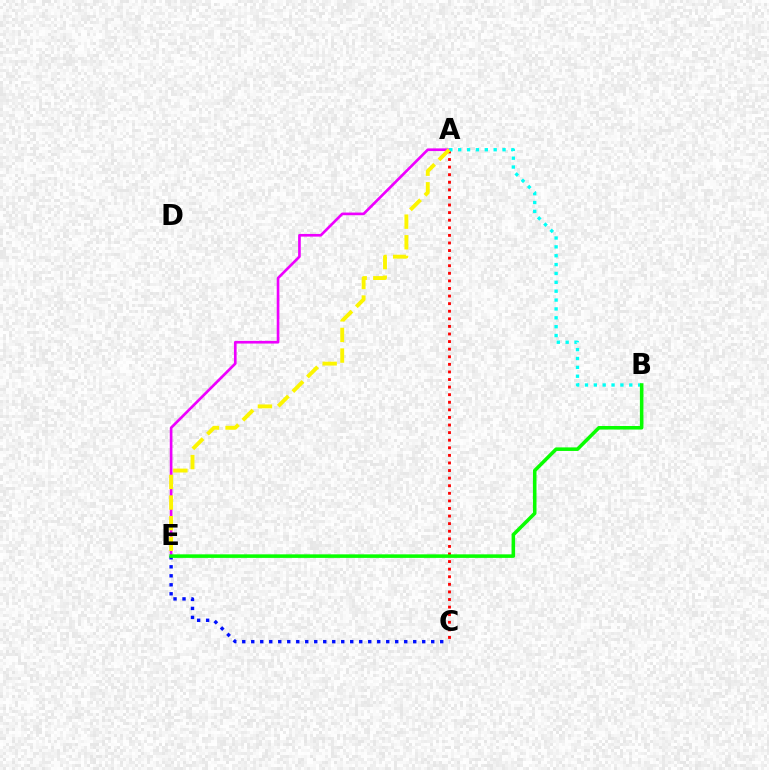{('A', 'C'): [{'color': '#ff0000', 'line_style': 'dotted', 'thickness': 2.06}], ('A', 'E'): [{'color': '#ee00ff', 'line_style': 'solid', 'thickness': 1.92}, {'color': '#fcf500', 'line_style': 'dashed', 'thickness': 2.8}], ('A', 'B'): [{'color': '#00fff6', 'line_style': 'dotted', 'thickness': 2.41}], ('C', 'E'): [{'color': '#0010ff', 'line_style': 'dotted', 'thickness': 2.44}], ('B', 'E'): [{'color': '#08ff00', 'line_style': 'solid', 'thickness': 2.55}]}